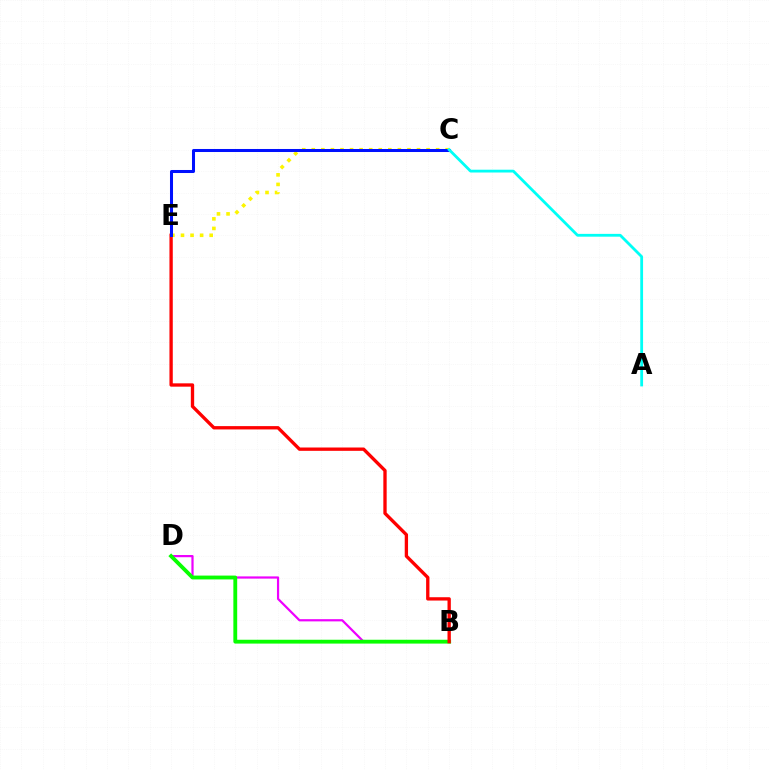{('B', 'D'): [{'color': '#ee00ff', 'line_style': 'solid', 'thickness': 1.59}, {'color': '#08ff00', 'line_style': 'solid', 'thickness': 2.76}], ('B', 'E'): [{'color': '#ff0000', 'line_style': 'solid', 'thickness': 2.4}], ('C', 'E'): [{'color': '#fcf500', 'line_style': 'dotted', 'thickness': 2.6}, {'color': '#0010ff', 'line_style': 'solid', 'thickness': 2.18}], ('A', 'C'): [{'color': '#00fff6', 'line_style': 'solid', 'thickness': 2.02}]}